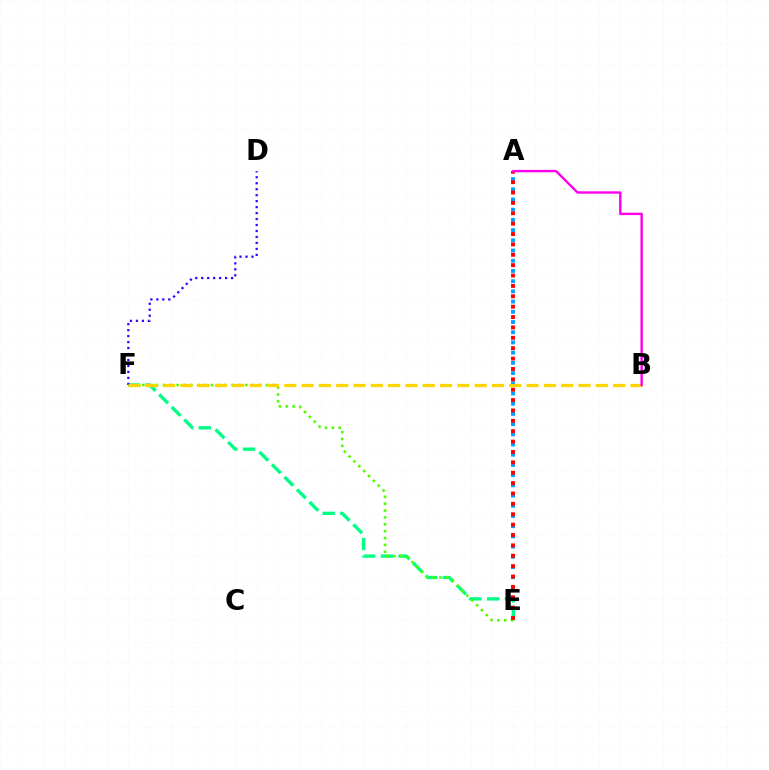{('E', 'F'): [{'color': '#00ff86', 'line_style': 'dashed', 'thickness': 2.4}, {'color': '#4fff00', 'line_style': 'dotted', 'thickness': 1.87}], ('A', 'E'): [{'color': '#009eff', 'line_style': 'dotted', 'thickness': 2.77}, {'color': '#ff0000', 'line_style': 'dotted', 'thickness': 2.82}], ('D', 'F'): [{'color': '#3700ff', 'line_style': 'dotted', 'thickness': 1.62}], ('B', 'F'): [{'color': '#ffd500', 'line_style': 'dashed', 'thickness': 2.35}], ('A', 'B'): [{'color': '#ff00ed', 'line_style': 'solid', 'thickness': 1.73}]}